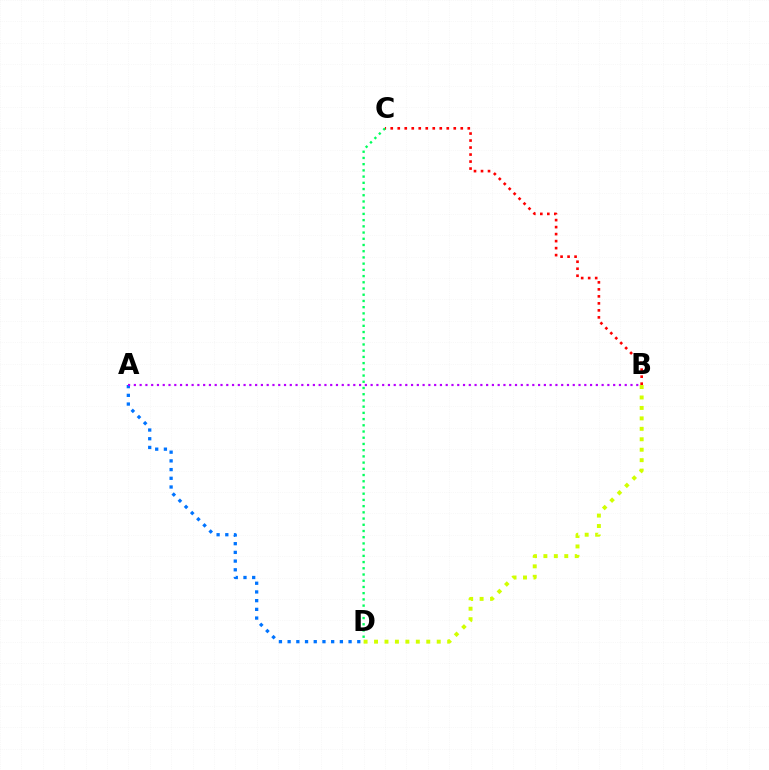{('B', 'C'): [{'color': '#ff0000', 'line_style': 'dotted', 'thickness': 1.9}], ('A', 'D'): [{'color': '#0074ff', 'line_style': 'dotted', 'thickness': 2.37}], ('B', 'D'): [{'color': '#d1ff00', 'line_style': 'dotted', 'thickness': 2.84}], ('C', 'D'): [{'color': '#00ff5c', 'line_style': 'dotted', 'thickness': 1.69}], ('A', 'B'): [{'color': '#b900ff', 'line_style': 'dotted', 'thickness': 1.57}]}